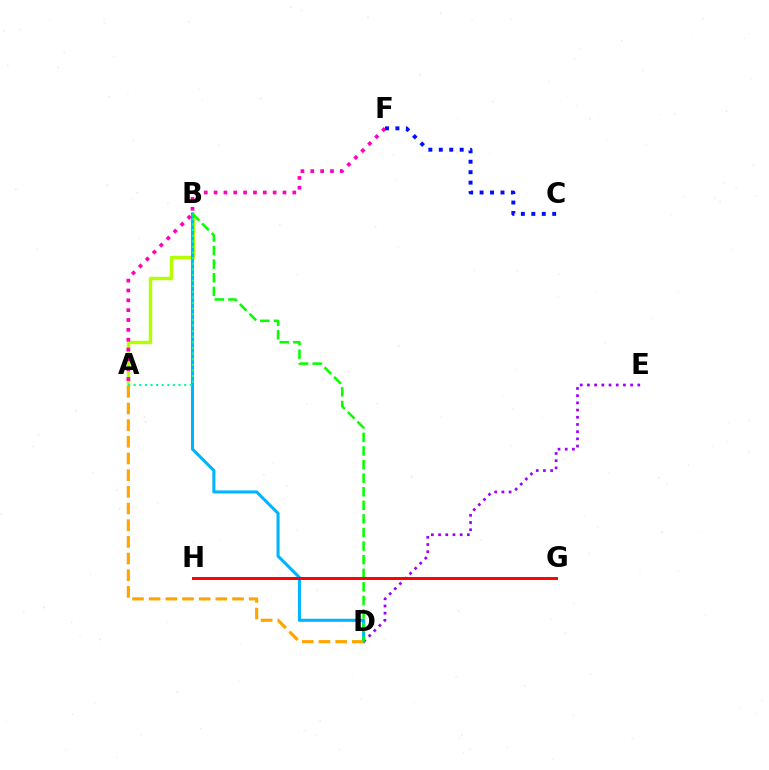{('A', 'B'): [{'color': '#b3ff00', 'line_style': 'solid', 'thickness': 2.47}, {'color': '#00ff9d', 'line_style': 'dotted', 'thickness': 1.52}], ('B', 'D'): [{'color': '#00b5ff', 'line_style': 'solid', 'thickness': 2.2}, {'color': '#08ff00', 'line_style': 'dashed', 'thickness': 1.85}], ('D', 'E'): [{'color': '#9b00ff', 'line_style': 'dotted', 'thickness': 1.96}], ('A', 'D'): [{'color': '#ffa500', 'line_style': 'dashed', 'thickness': 2.26}], ('A', 'F'): [{'color': '#ff00bd', 'line_style': 'dotted', 'thickness': 2.67}], ('C', 'F'): [{'color': '#0010ff', 'line_style': 'dotted', 'thickness': 2.84}], ('G', 'H'): [{'color': '#ff0000', 'line_style': 'solid', 'thickness': 2.12}]}